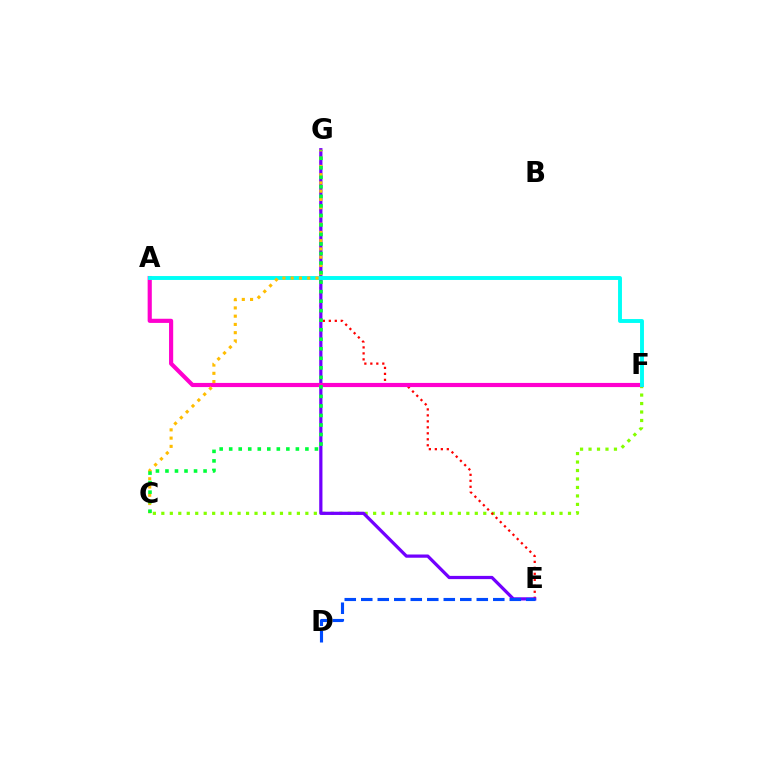{('C', 'F'): [{'color': '#84ff00', 'line_style': 'dotted', 'thickness': 2.3}], ('E', 'G'): [{'color': '#ff0000', 'line_style': 'dotted', 'thickness': 1.62}, {'color': '#7200ff', 'line_style': 'solid', 'thickness': 2.33}], ('A', 'F'): [{'color': '#ff00cf', 'line_style': 'solid', 'thickness': 2.99}, {'color': '#00fff6', 'line_style': 'solid', 'thickness': 2.81}], ('D', 'E'): [{'color': '#004bff', 'line_style': 'dashed', 'thickness': 2.24}], ('C', 'G'): [{'color': '#ffbd00', 'line_style': 'dotted', 'thickness': 2.24}, {'color': '#00ff39', 'line_style': 'dotted', 'thickness': 2.59}]}